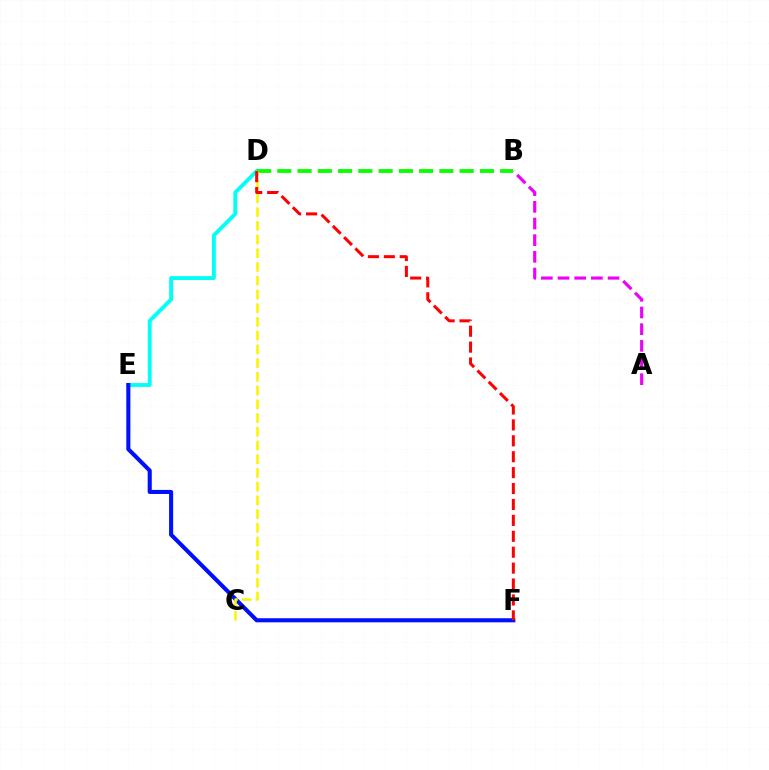{('D', 'E'): [{'color': '#00fff6', 'line_style': 'solid', 'thickness': 2.78}], ('E', 'F'): [{'color': '#0010ff', 'line_style': 'solid', 'thickness': 2.93}], ('A', 'B'): [{'color': '#ee00ff', 'line_style': 'dashed', 'thickness': 2.27}], ('B', 'D'): [{'color': '#08ff00', 'line_style': 'dashed', 'thickness': 2.75}], ('C', 'D'): [{'color': '#fcf500', 'line_style': 'dashed', 'thickness': 1.87}], ('D', 'F'): [{'color': '#ff0000', 'line_style': 'dashed', 'thickness': 2.16}]}